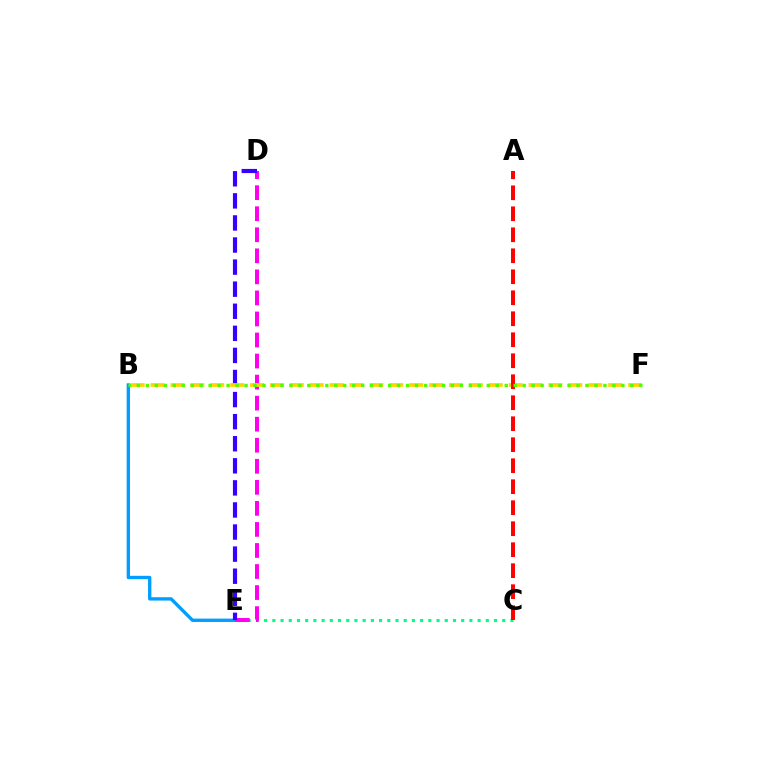{('B', 'E'): [{'color': '#009eff', 'line_style': 'solid', 'thickness': 2.41}], ('C', 'E'): [{'color': '#00ff86', 'line_style': 'dotted', 'thickness': 2.23}], ('D', 'E'): [{'color': '#ff00ed', 'line_style': 'dashed', 'thickness': 2.86}, {'color': '#3700ff', 'line_style': 'dashed', 'thickness': 3.0}], ('B', 'F'): [{'color': '#ffd500', 'line_style': 'dashed', 'thickness': 2.7}, {'color': '#4fff00', 'line_style': 'dotted', 'thickness': 2.44}], ('A', 'C'): [{'color': '#ff0000', 'line_style': 'dashed', 'thickness': 2.85}]}